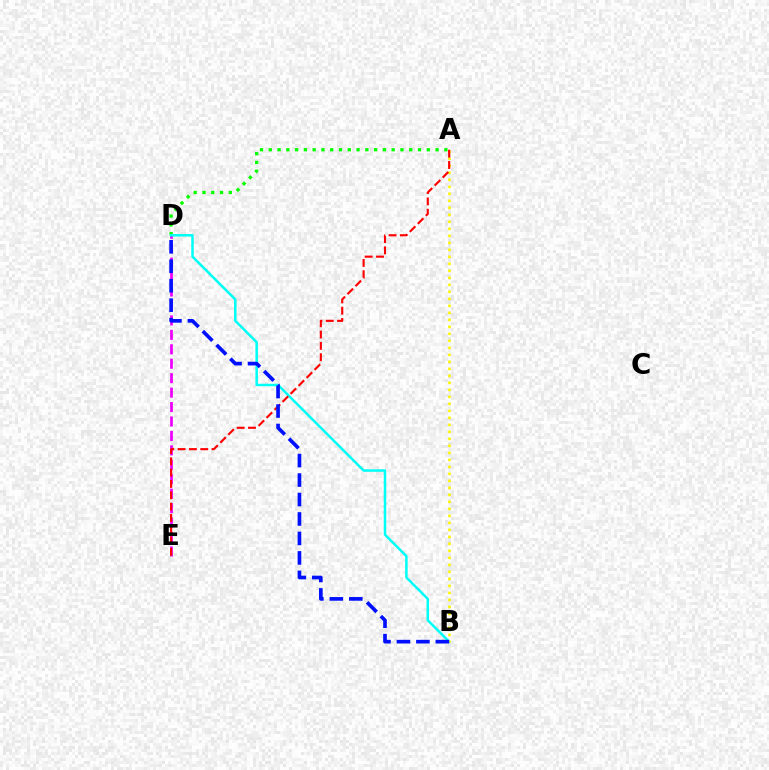{('D', 'E'): [{'color': '#ee00ff', 'line_style': 'dashed', 'thickness': 1.96}], ('A', 'D'): [{'color': '#08ff00', 'line_style': 'dotted', 'thickness': 2.38}], ('B', 'D'): [{'color': '#00fff6', 'line_style': 'solid', 'thickness': 1.8}, {'color': '#0010ff', 'line_style': 'dashed', 'thickness': 2.64}], ('A', 'B'): [{'color': '#fcf500', 'line_style': 'dotted', 'thickness': 1.9}], ('A', 'E'): [{'color': '#ff0000', 'line_style': 'dashed', 'thickness': 1.54}]}